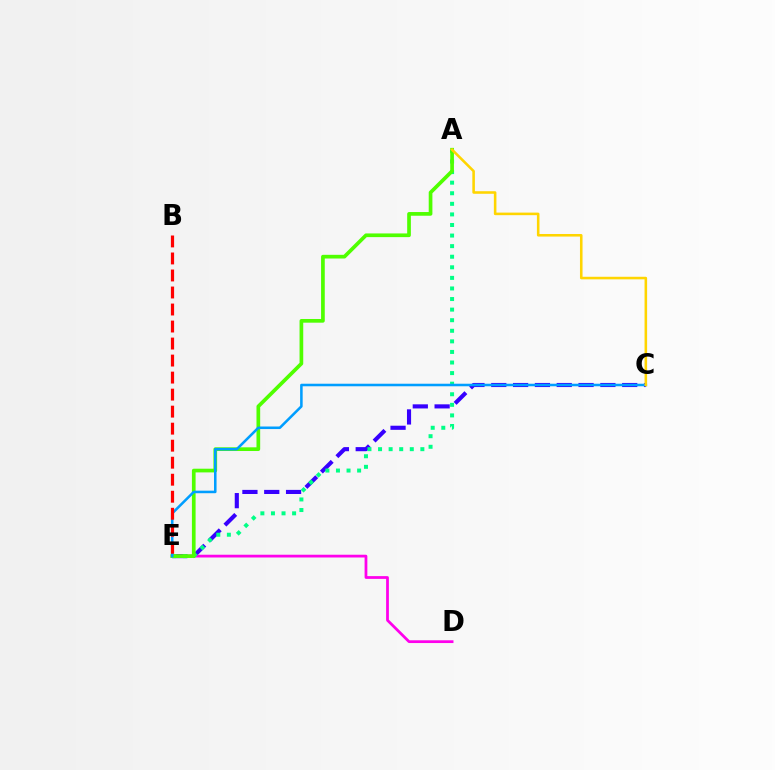{('C', 'E'): [{'color': '#3700ff', 'line_style': 'dashed', 'thickness': 2.96}, {'color': '#009eff', 'line_style': 'solid', 'thickness': 1.83}], ('D', 'E'): [{'color': '#ff00ed', 'line_style': 'solid', 'thickness': 1.99}], ('A', 'E'): [{'color': '#00ff86', 'line_style': 'dotted', 'thickness': 2.87}, {'color': '#4fff00', 'line_style': 'solid', 'thickness': 2.66}], ('B', 'E'): [{'color': '#ff0000', 'line_style': 'dashed', 'thickness': 2.31}], ('A', 'C'): [{'color': '#ffd500', 'line_style': 'solid', 'thickness': 1.85}]}